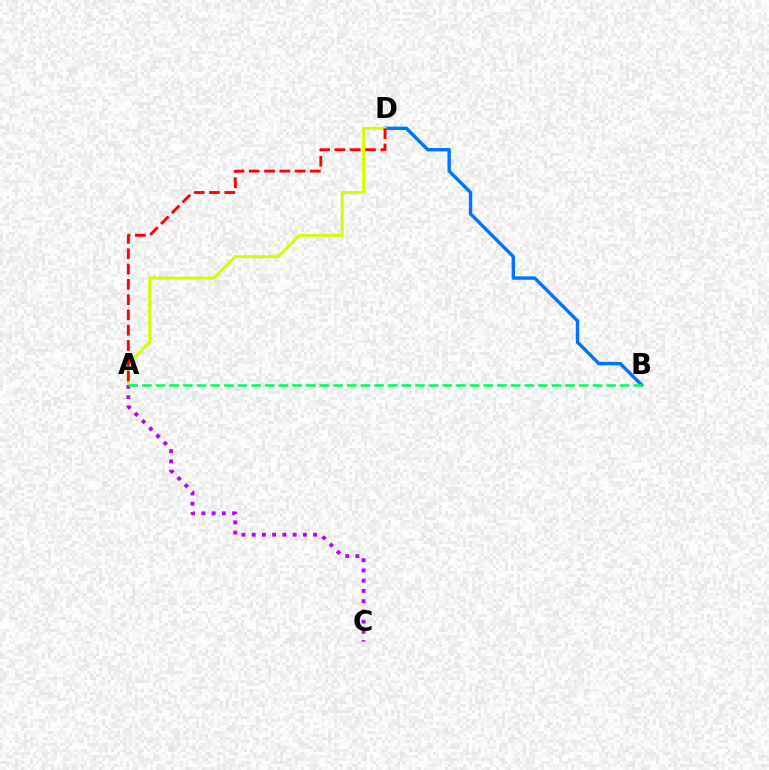{('B', 'D'): [{'color': '#0074ff', 'line_style': 'solid', 'thickness': 2.46}], ('A', 'D'): [{'color': '#d1ff00', 'line_style': 'solid', 'thickness': 2.09}, {'color': '#ff0000', 'line_style': 'dashed', 'thickness': 2.08}], ('A', 'C'): [{'color': '#b900ff', 'line_style': 'dotted', 'thickness': 2.78}], ('A', 'B'): [{'color': '#00ff5c', 'line_style': 'dashed', 'thickness': 1.85}]}